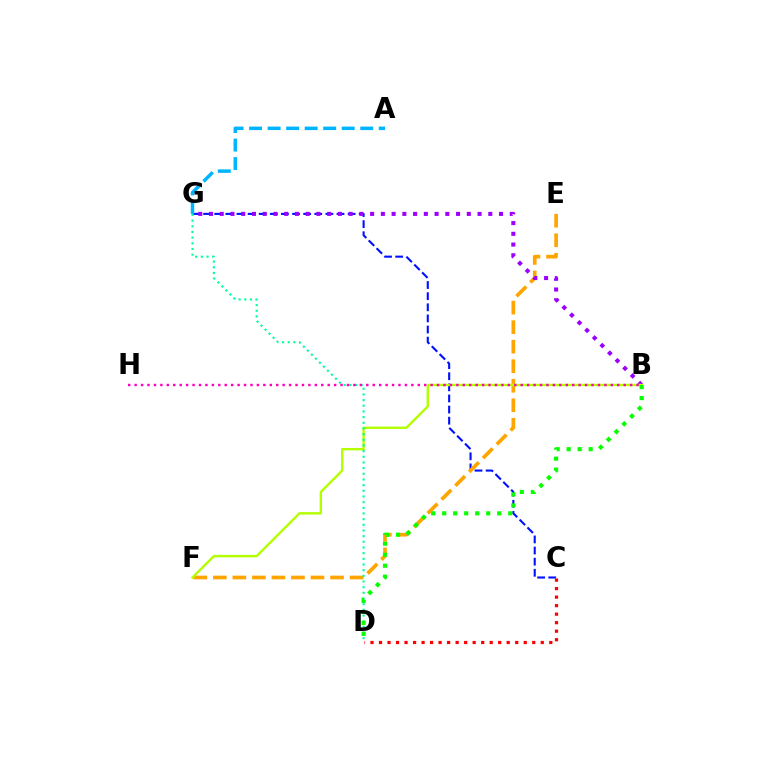{('C', 'G'): [{'color': '#0010ff', 'line_style': 'dashed', 'thickness': 1.51}], ('E', 'F'): [{'color': '#ffa500', 'line_style': 'dashed', 'thickness': 2.65}], ('B', 'G'): [{'color': '#9b00ff', 'line_style': 'dotted', 'thickness': 2.92}], ('B', 'F'): [{'color': '#b3ff00', 'line_style': 'solid', 'thickness': 1.73}], ('A', 'G'): [{'color': '#00b5ff', 'line_style': 'dashed', 'thickness': 2.52}], ('D', 'G'): [{'color': '#00ff9d', 'line_style': 'dotted', 'thickness': 1.54}], ('B', 'H'): [{'color': '#ff00bd', 'line_style': 'dotted', 'thickness': 1.75}], ('C', 'D'): [{'color': '#ff0000', 'line_style': 'dotted', 'thickness': 2.31}], ('B', 'D'): [{'color': '#08ff00', 'line_style': 'dotted', 'thickness': 2.99}]}